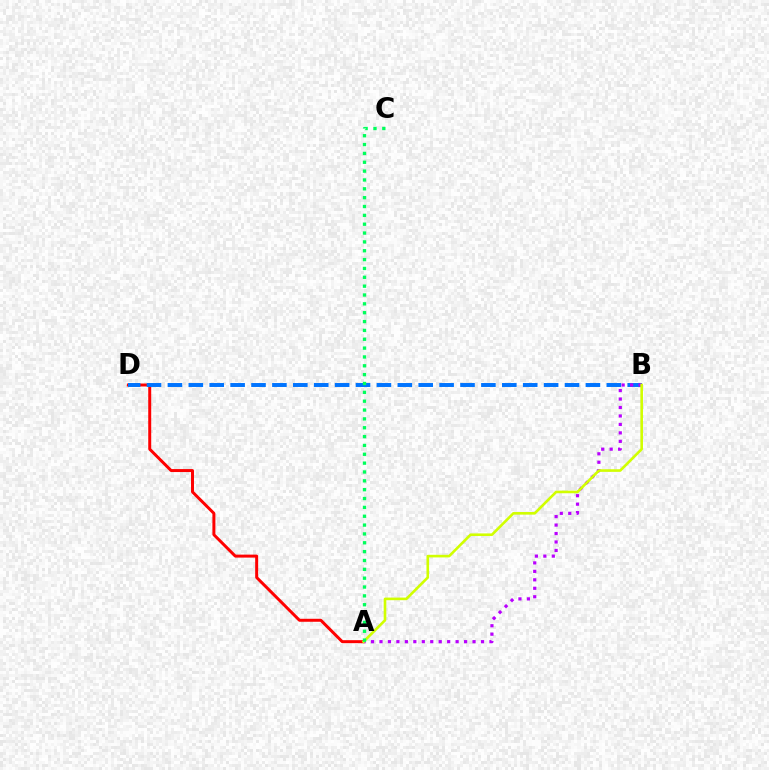{('A', 'D'): [{'color': '#ff0000', 'line_style': 'solid', 'thickness': 2.15}], ('B', 'D'): [{'color': '#0074ff', 'line_style': 'dashed', 'thickness': 2.84}], ('A', 'B'): [{'color': '#b900ff', 'line_style': 'dotted', 'thickness': 2.3}, {'color': '#d1ff00', 'line_style': 'solid', 'thickness': 1.88}], ('A', 'C'): [{'color': '#00ff5c', 'line_style': 'dotted', 'thickness': 2.4}]}